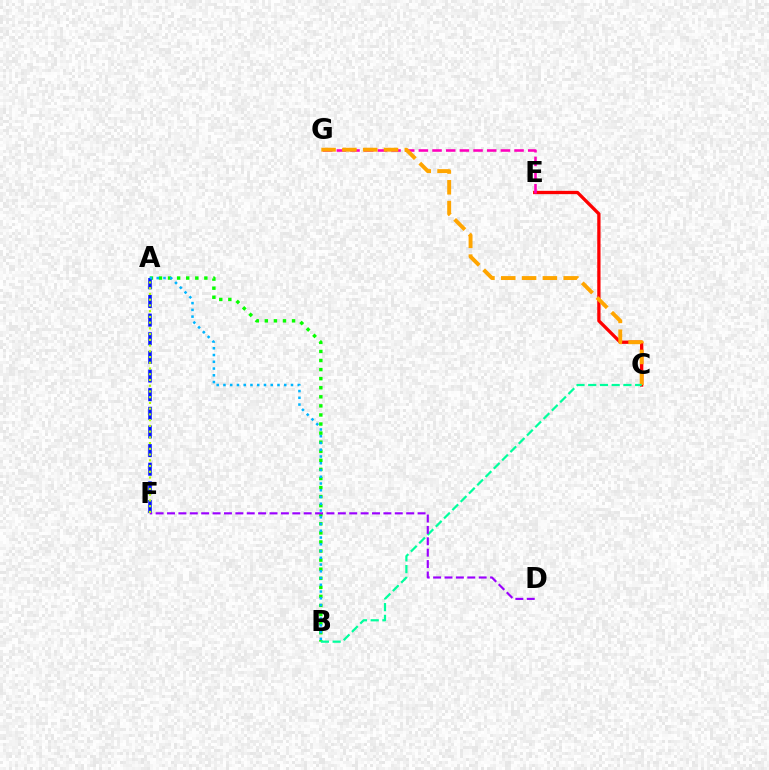{('C', 'E'): [{'color': '#ff0000', 'line_style': 'solid', 'thickness': 2.37}], ('A', 'B'): [{'color': '#08ff00', 'line_style': 'dotted', 'thickness': 2.46}, {'color': '#00b5ff', 'line_style': 'dotted', 'thickness': 1.84}], ('E', 'G'): [{'color': '#ff00bd', 'line_style': 'dashed', 'thickness': 1.86}], ('C', 'G'): [{'color': '#ffa500', 'line_style': 'dashed', 'thickness': 2.83}], ('B', 'C'): [{'color': '#00ff9d', 'line_style': 'dashed', 'thickness': 1.59}], ('A', 'F'): [{'color': '#0010ff', 'line_style': 'dashed', 'thickness': 2.53}, {'color': '#b3ff00', 'line_style': 'dotted', 'thickness': 1.56}], ('D', 'F'): [{'color': '#9b00ff', 'line_style': 'dashed', 'thickness': 1.55}]}